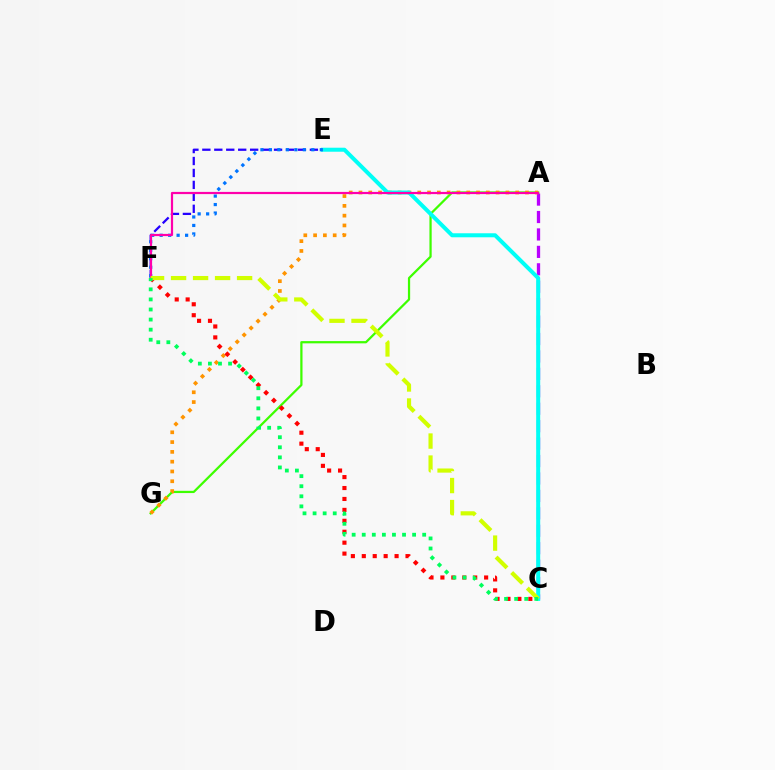{('A', 'C'): [{'color': '#b900ff', 'line_style': 'dashed', 'thickness': 2.37}], ('A', 'G'): [{'color': '#3dff00', 'line_style': 'solid', 'thickness': 1.61}, {'color': '#ff9400', 'line_style': 'dotted', 'thickness': 2.66}], ('E', 'F'): [{'color': '#2500ff', 'line_style': 'dashed', 'thickness': 1.62}, {'color': '#0074ff', 'line_style': 'dotted', 'thickness': 2.3}], ('C', 'E'): [{'color': '#00fff6', 'line_style': 'solid', 'thickness': 2.89}], ('C', 'F'): [{'color': '#ff0000', 'line_style': 'dotted', 'thickness': 2.97}, {'color': '#d1ff00', 'line_style': 'dashed', 'thickness': 2.99}, {'color': '#00ff5c', 'line_style': 'dotted', 'thickness': 2.74}], ('A', 'F'): [{'color': '#ff00ac', 'line_style': 'solid', 'thickness': 1.58}]}